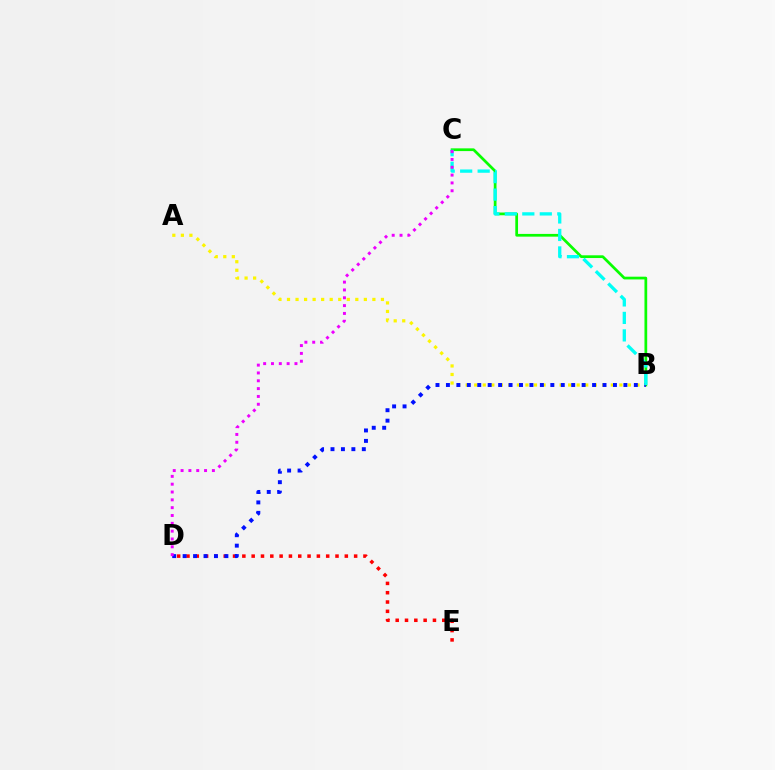{('D', 'E'): [{'color': '#ff0000', 'line_style': 'dotted', 'thickness': 2.53}], ('B', 'C'): [{'color': '#08ff00', 'line_style': 'solid', 'thickness': 1.97}, {'color': '#00fff6', 'line_style': 'dashed', 'thickness': 2.38}], ('A', 'B'): [{'color': '#fcf500', 'line_style': 'dotted', 'thickness': 2.32}], ('B', 'D'): [{'color': '#0010ff', 'line_style': 'dotted', 'thickness': 2.84}], ('C', 'D'): [{'color': '#ee00ff', 'line_style': 'dotted', 'thickness': 2.13}]}